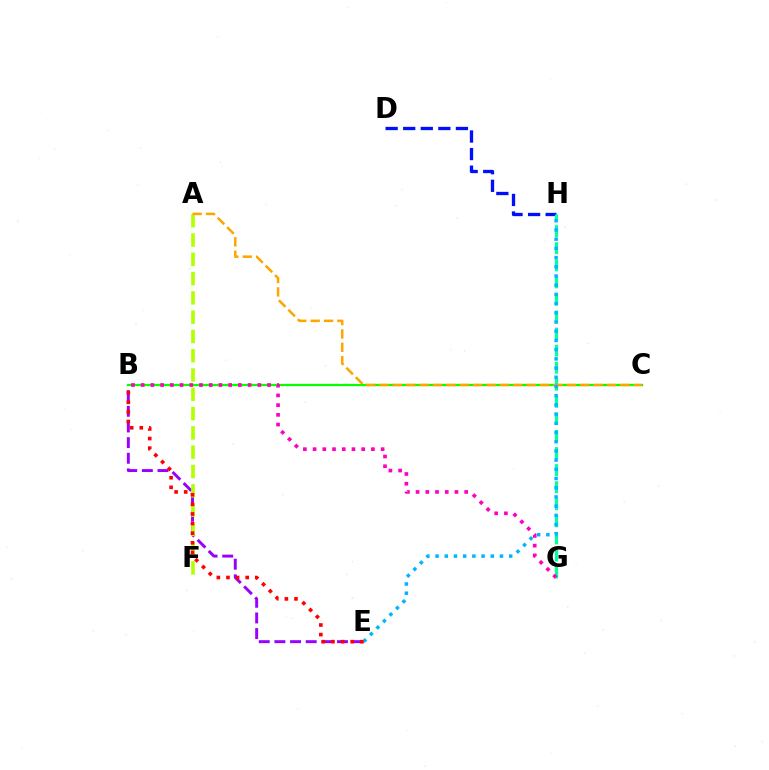{('B', 'E'): [{'color': '#9b00ff', 'line_style': 'dashed', 'thickness': 2.13}, {'color': '#ff0000', 'line_style': 'dotted', 'thickness': 2.61}], ('A', 'F'): [{'color': '#b3ff00', 'line_style': 'dashed', 'thickness': 2.62}], ('D', 'H'): [{'color': '#0010ff', 'line_style': 'dashed', 'thickness': 2.39}], ('G', 'H'): [{'color': '#00ff9d', 'line_style': 'dashed', 'thickness': 2.32}], ('B', 'C'): [{'color': '#08ff00', 'line_style': 'solid', 'thickness': 1.62}], ('A', 'C'): [{'color': '#ffa500', 'line_style': 'dashed', 'thickness': 1.82}], ('E', 'H'): [{'color': '#00b5ff', 'line_style': 'dotted', 'thickness': 2.5}], ('B', 'G'): [{'color': '#ff00bd', 'line_style': 'dotted', 'thickness': 2.64}]}